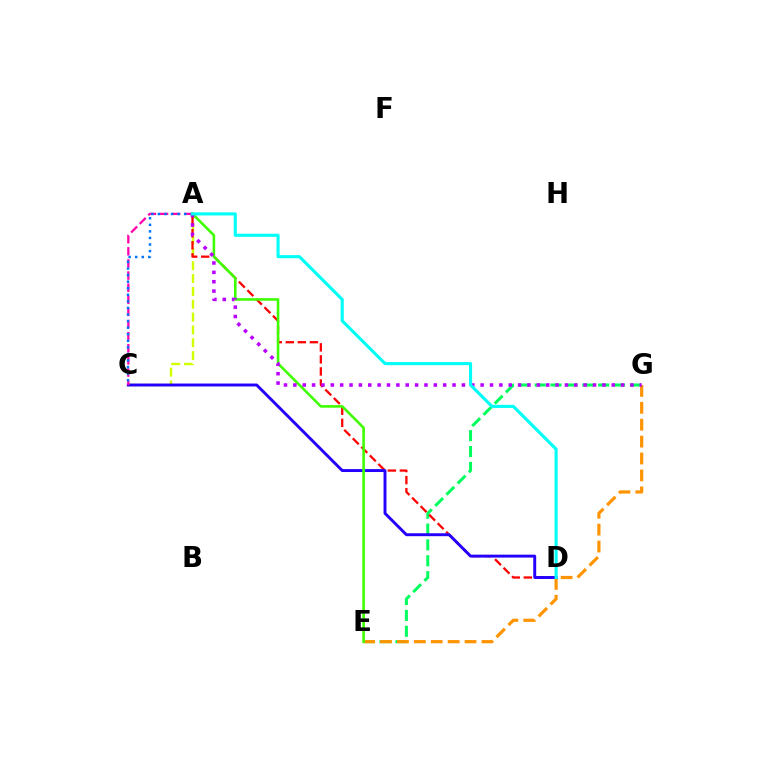{('A', 'C'): [{'color': '#d1ff00', 'line_style': 'dashed', 'thickness': 1.74}, {'color': '#ff00ac', 'line_style': 'dashed', 'thickness': 1.65}, {'color': '#0074ff', 'line_style': 'dotted', 'thickness': 1.79}], ('E', 'G'): [{'color': '#00ff5c', 'line_style': 'dashed', 'thickness': 2.16}, {'color': '#ff9400', 'line_style': 'dashed', 'thickness': 2.3}], ('A', 'D'): [{'color': '#ff0000', 'line_style': 'dashed', 'thickness': 1.64}, {'color': '#00fff6', 'line_style': 'solid', 'thickness': 2.23}], ('C', 'D'): [{'color': '#2500ff', 'line_style': 'solid', 'thickness': 2.11}], ('A', 'E'): [{'color': '#3dff00', 'line_style': 'solid', 'thickness': 1.86}], ('A', 'G'): [{'color': '#b900ff', 'line_style': 'dotted', 'thickness': 2.54}]}